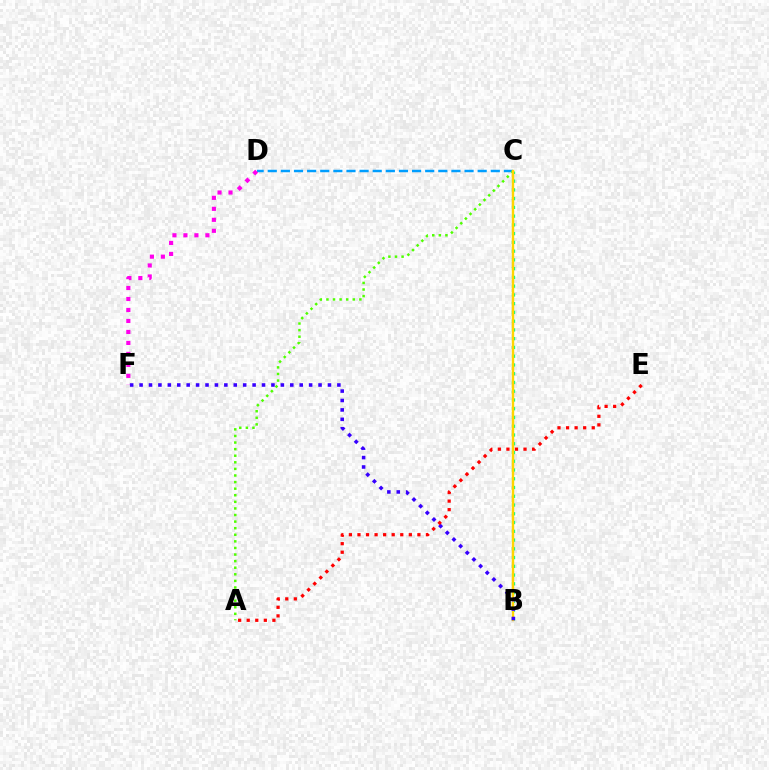{('B', 'C'): [{'color': '#00ff86', 'line_style': 'dotted', 'thickness': 2.38}, {'color': '#ffd500', 'line_style': 'solid', 'thickness': 1.74}], ('C', 'D'): [{'color': '#009eff', 'line_style': 'dashed', 'thickness': 1.78}], ('A', 'C'): [{'color': '#4fff00', 'line_style': 'dotted', 'thickness': 1.79}], ('B', 'F'): [{'color': '#3700ff', 'line_style': 'dotted', 'thickness': 2.56}], ('A', 'E'): [{'color': '#ff0000', 'line_style': 'dotted', 'thickness': 2.33}], ('D', 'F'): [{'color': '#ff00ed', 'line_style': 'dotted', 'thickness': 2.98}]}